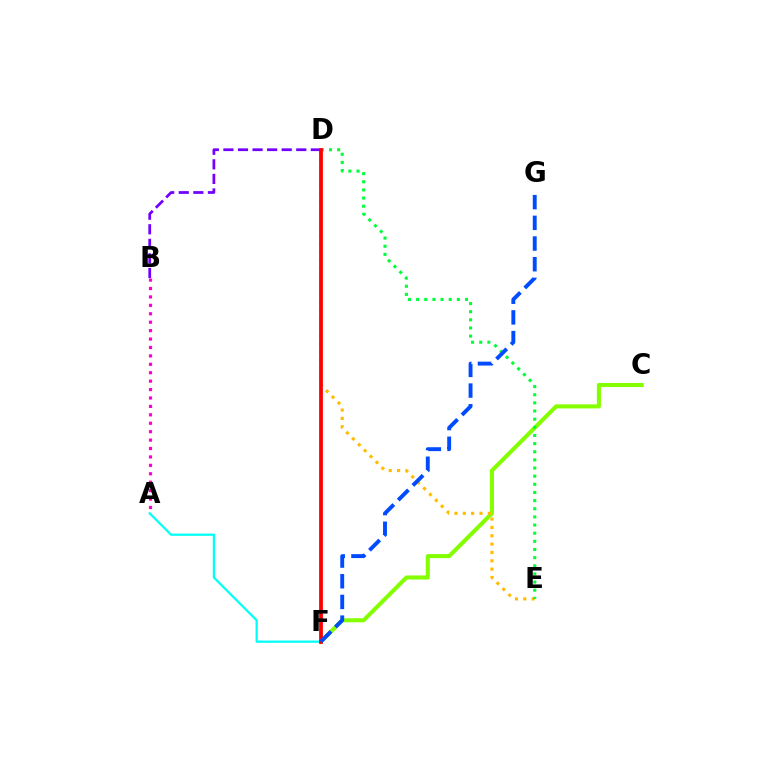{('A', 'B'): [{'color': '#ff00cf', 'line_style': 'dotted', 'thickness': 2.29}], ('C', 'F'): [{'color': '#84ff00', 'line_style': 'solid', 'thickness': 2.94}], ('D', 'E'): [{'color': '#ffbd00', 'line_style': 'dotted', 'thickness': 2.27}, {'color': '#00ff39', 'line_style': 'dotted', 'thickness': 2.21}], ('B', 'D'): [{'color': '#7200ff', 'line_style': 'dashed', 'thickness': 1.98}], ('A', 'F'): [{'color': '#00fff6', 'line_style': 'solid', 'thickness': 1.61}], ('D', 'F'): [{'color': '#ff0000', 'line_style': 'solid', 'thickness': 2.72}], ('F', 'G'): [{'color': '#004bff', 'line_style': 'dashed', 'thickness': 2.81}]}